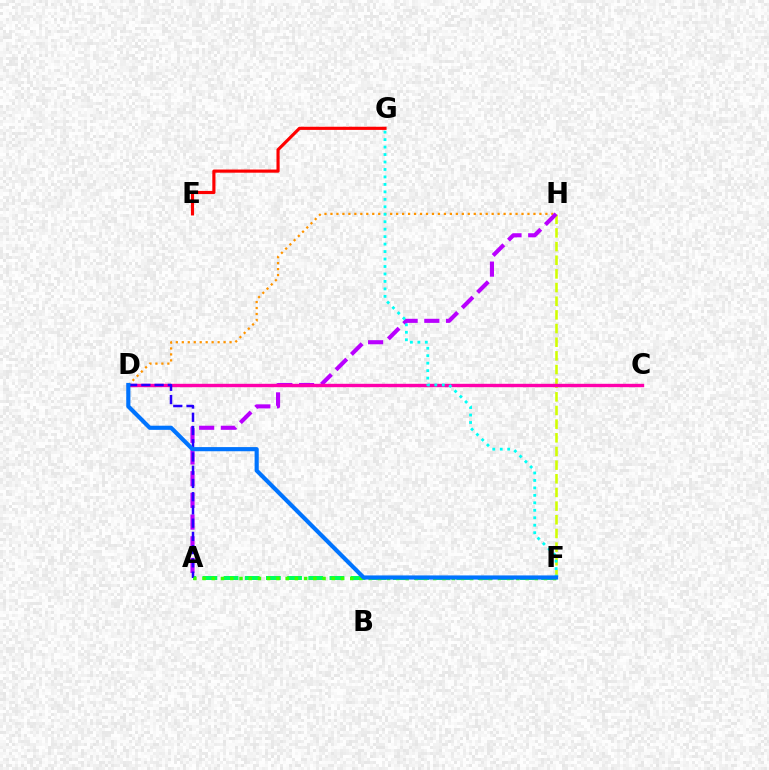{('D', 'H'): [{'color': '#ff9400', 'line_style': 'dotted', 'thickness': 1.62}], ('F', 'H'): [{'color': '#d1ff00', 'line_style': 'dashed', 'thickness': 1.86}], ('E', 'G'): [{'color': '#ff0000', 'line_style': 'solid', 'thickness': 2.27}], ('A', 'H'): [{'color': '#b900ff', 'line_style': 'dashed', 'thickness': 2.95}], ('C', 'D'): [{'color': '#ff00ac', 'line_style': 'solid', 'thickness': 2.44}], ('A', 'F'): [{'color': '#00ff5c', 'line_style': 'dashed', 'thickness': 2.88}, {'color': '#3dff00', 'line_style': 'dotted', 'thickness': 2.51}], ('F', 'G'): [{'color': '#00fff6', 'line_style': 'dotted', 'thickness': 2.03}], ('A', 'D'): [{'color': '#2500ff', 'line_style': 'dashed', 'thickness': 1.8}], ('D', 'F'): [{'color': '#0074ff', 'line_style': 'solid', 'thickness': 2.99}]}